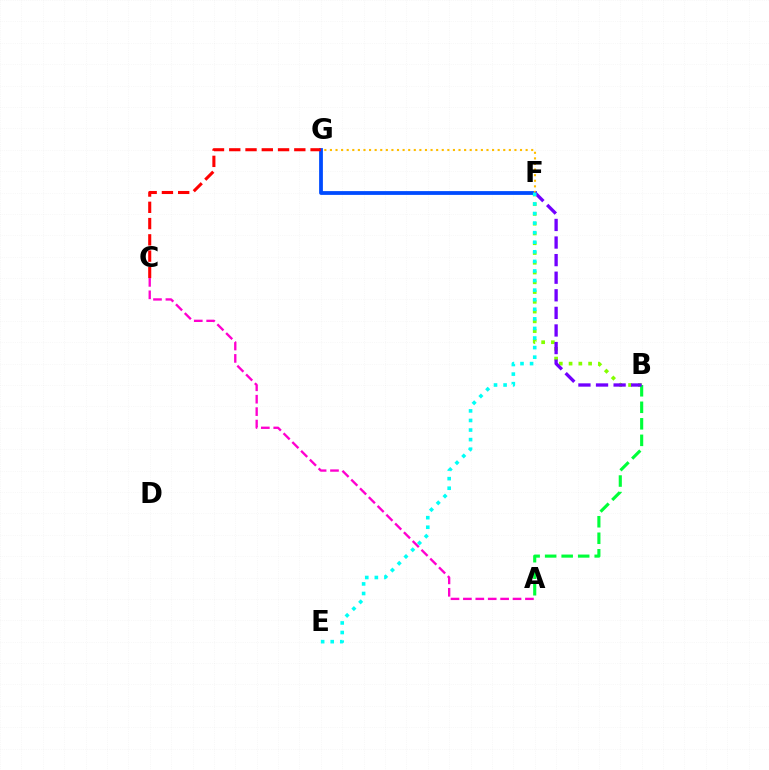{('B', 'F'): [{'color': '#84ff00', 'line_style': 'dotted', 'thickness': 2.65}, {'color': '#7200ff', 'line_style': 'dashed', 'thickness': 2.39}], ('F', 'G'): [{'color': '#004bff', 'line_style': 'solid', 'thickness': 2.72}, {'color': '#ffbd00', 'line_style': 'dotted', 'thickness': 1.52}], ('A', 'B'): [{'color': '#00ff39', 'line_style': 'dashed', 'thickness': 2.24}], ('A', 'C'): [{'color': '#ff00cf', 'line_style': 'dashed', 'thickness': 1.69}], ('E', 'F'): [{'color': '#00fff6', 'line_style': 'dotted', 'thickness': 2.6}], ('C', 'G'): [{'color': '#ff0000', 'line_style': 'dashed', 'thickness': 2.21}]}